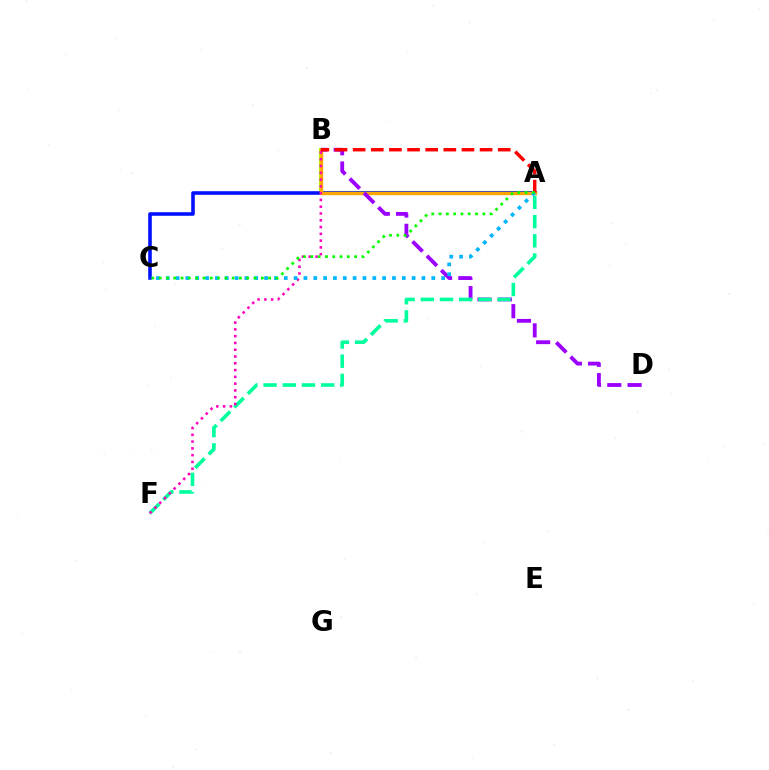{('A', 'B'): [{'color': '#b3ff00', 'line_style': 'solid', 'thickness': 2.98}, {'color': '#ffa500', 'line_style': 'solid', 'thickness': 2.4}, {'color': '#ff0000', 'line_style': 'dashed', 'thickness': 2.46}], ('A', 'C'): [{'color': '#0010ff', 'line_style': 'solid', 'thickness': 2.58}, {'color': '#00b5ff', 'line_style': 'dotted', 'thickness': 2.67}, {'color': '#08ff00', 'line_style': 'dotted', 'thickness': 1.98}], ('B', 'D'): [{'color': '#9b00ff', 'line_style': 'dashed', 'thickness': 2.76}], ('A', 'F'): [{'color': '#00ff9d', 'line_style': 'dashed', 'thickness': 2.61}], ('B', 'F'): [{'color': '#ff00bd', 'line_style': 'dotted', 'thickness': 1.84}]}